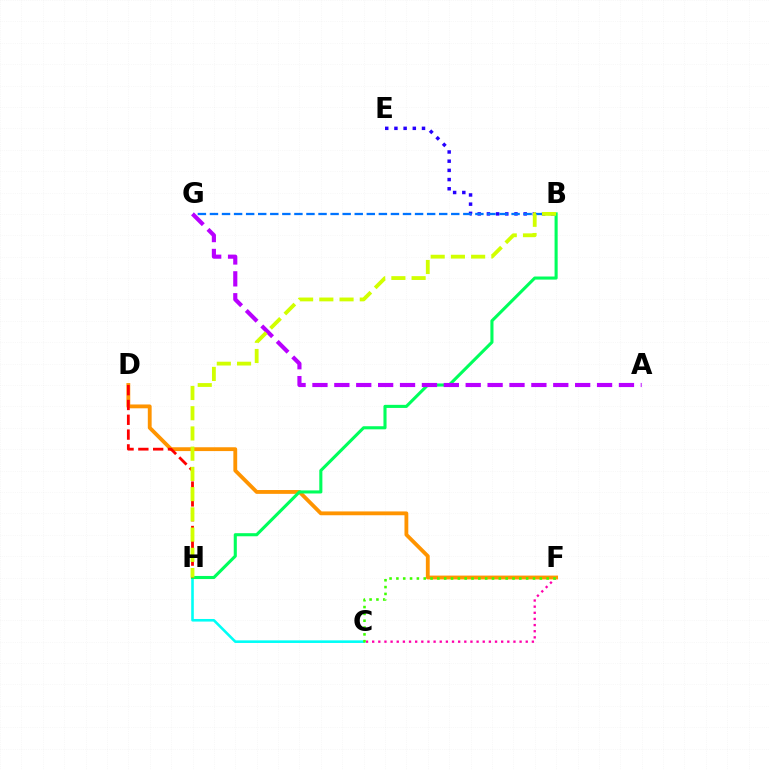{('B', 'E'): [{'color': '#2500ff', 'line_style': 'dotted', 'thickness': 2.5}], ('C', 'F'): [{'color': '#ff00ac', 'line_style': 'dotted', 'thickness': 1.67}, {'color': '#3dff00', 'line_style': 'dotted', 'thickness': 1.86}], ('D', 'F'): [{'color': '#ff9400', 'line_style': 'solid', 'thickness': 2.75}], ('C', 'H'): [{'color': '#00fff6', 'line_style': 'solid', 'thickness': 1.87}], ('B', 'G'): [{'color': '#0074ff', 'line_style': 'dashed', 'thickness': 1.64}], ('B', 'H'): [{'color': '#00ff5c', 'line_style': 'solid', 'thickness': 2.22}, {'color': '#d1ff00', 'line_style': 'dashed', 'thickness': 2.75}], ('A', 'G'): [{'color': '#b900ff', 'line_style': 'dashed', 'thickness': 2.97}], ('D', 'H'): [{'color': '#ff0000', 'line_style': 'dashed', 'thickness': 2.01}]}